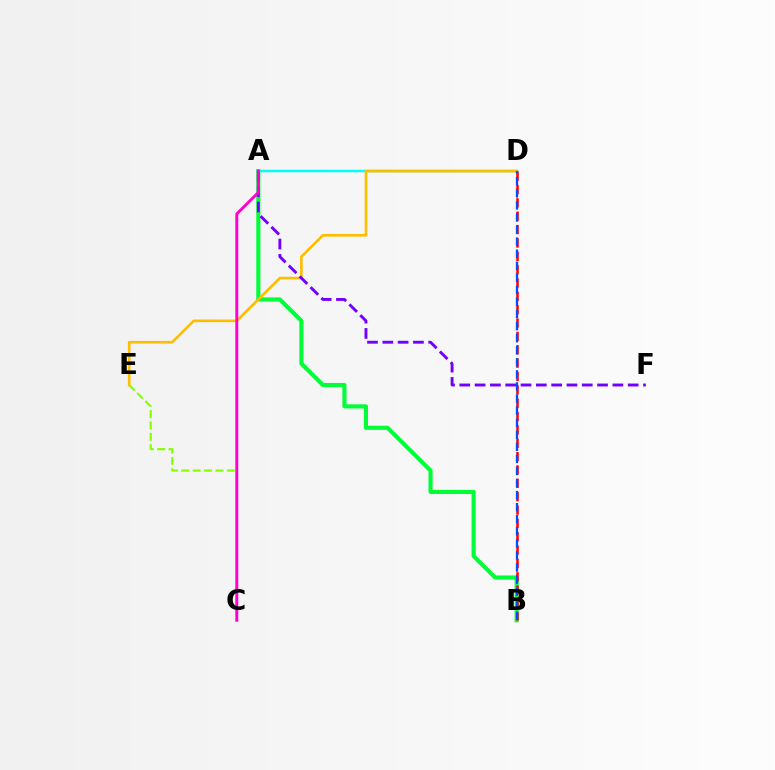{('A', 'B'): [{'color': '#00ff39', 'line_style': 'solid', 'thickness': 2.97}], ('A', 'D'): [{'color': '#00fff6', 'line_style': 'solid', 'thickness': 1.8}], ('C', 'E'): [{'color': '#84ff00', 'line_style': 'dashed', 'thickness': 1.55}], ('D', 'E'): [{'color': '#ffbd00', 'line_style': 'solid', 'thickness': 1.88}], ('B', 'D'): [{'color': '#ff0000', 'line_style': 'dashed', 'thickness': 1.81}, {'color': '#004bff', 'line_style': 'dashed', 'thickness': 1.64}], ('A', 'F'): [{'color': '#7200ff', 'line_style': 'dashed', 'thickness': 2.08}], ('A', 'C'): [{'color': '#ff00cf', 'line_style': 'solid', 'thickness': 2.11}]}